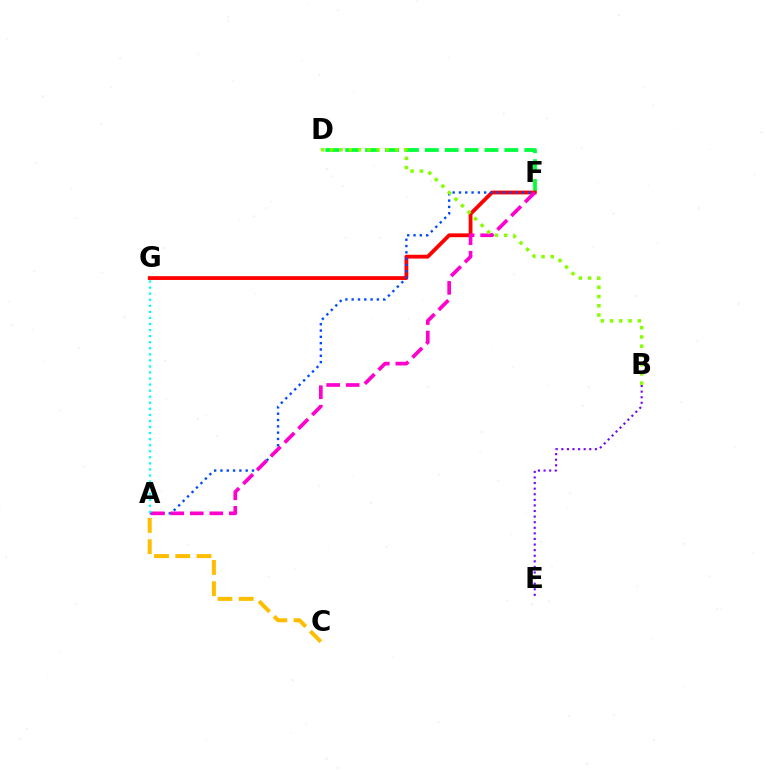{('A', 'C'): [{'color': '#ffbd00', 'line_style': 'dashed', 'thickness': 2.89}], ('D', 'F'): [{'color': '#00ff39', 'line_style': 'dashed', 'thickness': 2.7}], ('B', 'E'): [{'color': '#7200ff', 'line_style': 'dotted', 'thickness': 1.52}], ('F', 'G'): [{'color': '#ff0000', 'line_style': 'solid', 'thickness': 2.74}], ('A', 'F'): [{'color': '#004bff', 'line_style': 'dotted', 'thickness': 1.71}, {'color': '#ff00cf', 'line_style': 'dashed', 'thickness': 2.65}], ('B', 'D'): [{'color': '#84ff00', 'line_style': 'dotted', 'thickness': 2.51}], ('A', 'G'): [{'color': '#00fff6', 'line_style': 'dotted', 'thickness': 1.65}]}